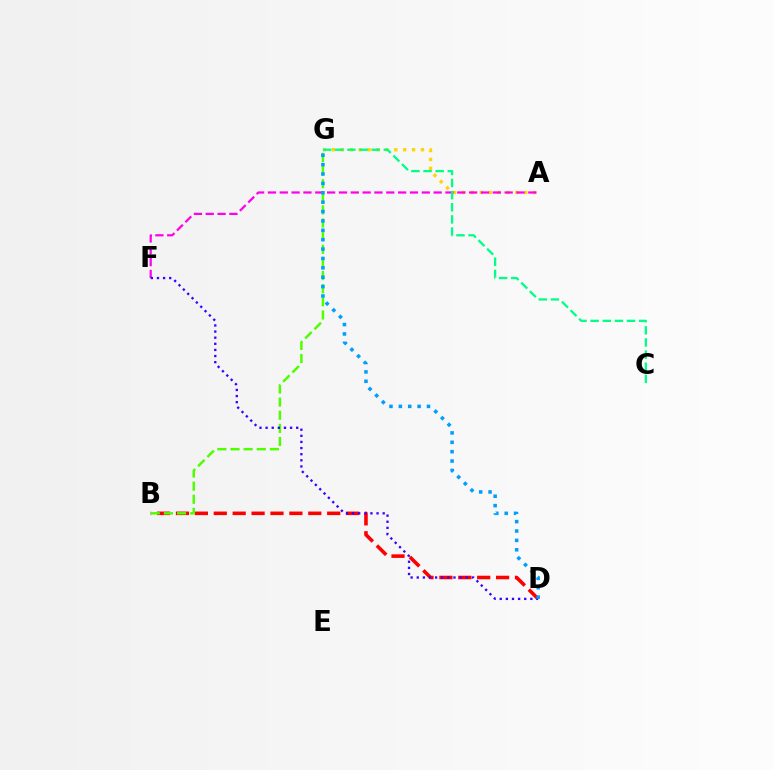{('B', 'D'): [{'color': '#ff0000', 'line_style': 'dashed', 'thickness': 2.57}], ('A', 'G'): [{'color': '#ffd500', 'line_style': 'dotted', 'thickness': 2.42}], ('A', 'F'): [{'color': '#ff00ed', 'line_style': 'dashed', 'thickness': 1.61}], ('C', 'G'): [{'color': '#00ff86', 'line_style': 'dashed', 'thickness': 1.65}], ('B', 'G'): [{'color': '#4fff00', 'line_style': 'dashed', 'thickness': 1.78}], ('D', 'F'): [{'color': '#3700ff', 'line_style': 'dotted', 'thickness': 1.66}], ('D', 'G'): [{'color': '#009eff', 'line_style': 'dotted', 'thickness': 2.55}]}